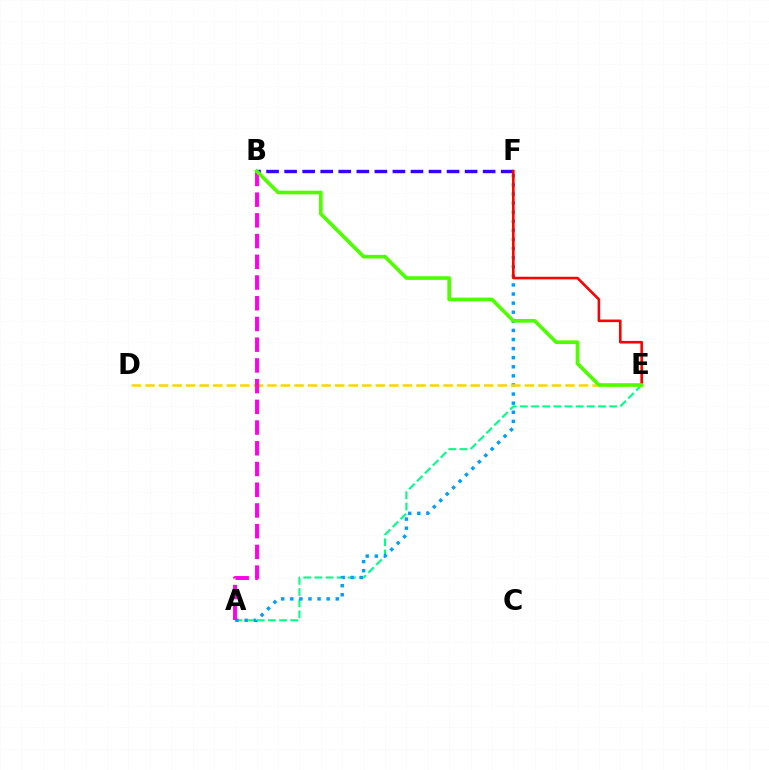{('B', 'F'): [{'color': '#3700ff', 'line_style': 'dashed', 'thickness': 2.45}], ('A', 'E'): [{'color': '#00ff86', 'line_style': 'dashed', 'thickness': 1.52}], ('A', 'F'): [{'color': '#009eff', 'line_style': 'dotted', 'thickness': 2.47}], ('E', 'F'): [{'color': '#ff0000', 'line_style': 'solid', 'thickness': 1.88}], ('D', 'E'): [{'color': '#ffd500', 'line_style': 'dashed', 'thickness': 1.84}], ('A', 'B'): [{'color': '#ff00ed', 'line_style': 'dashed', 'thickness': 2.81}], ('B', 'E'): [{'color': '#4fff00', 'line_style': 'solid', 'thickness': 2.62}]}